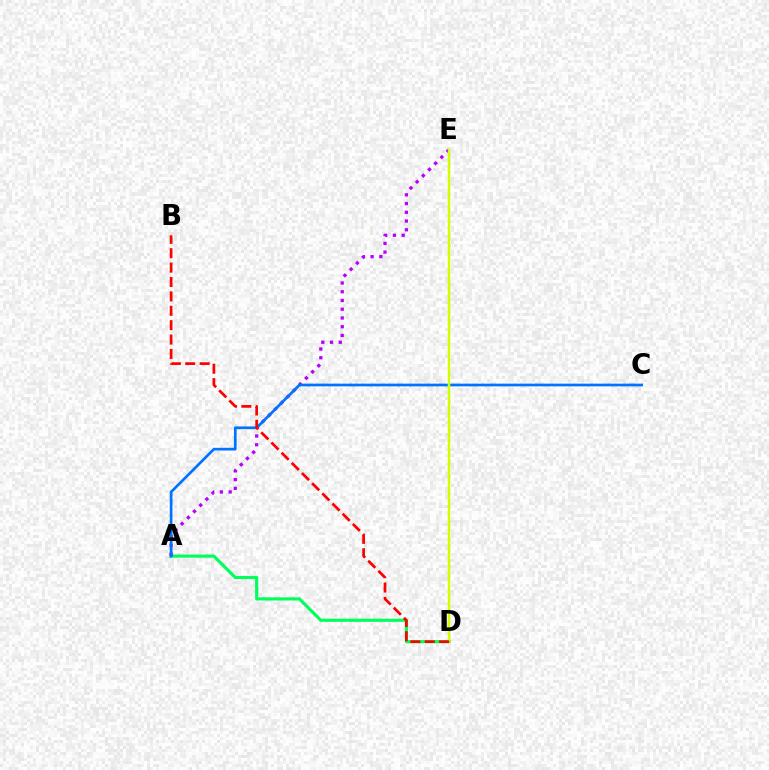{('A', 'D'): [{'color': '#00ff5c', 'line_style': 'solid', 'thickness': 2.25}], ('A', 'E'): [{'color': '#b900ff', 'line_style': 'dotted', 'thickness': 2.37}], ('A', 'C'): [{'color': '#0074ff', 'line_style': 'solid', 'thickness': 1.95}], ('D', 'E'): [{'color': '#d1ff00', 'line_style': 'solid', 'thickness': 1.79}], ('B', 'D'): [{'color': '#ff0000', 'line_style': 'dashed', 'thickness': 1.96}]}